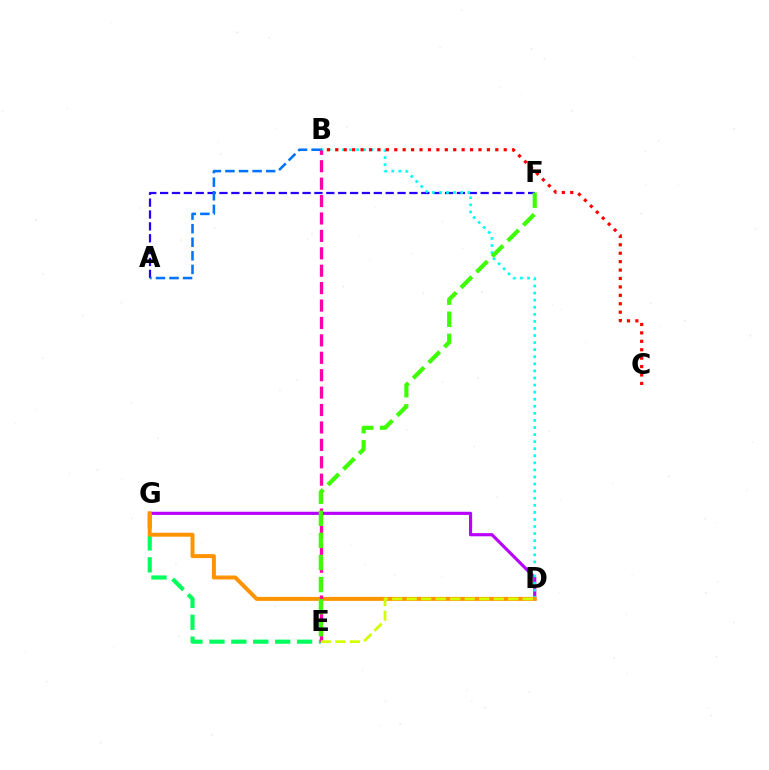{('A', 'F'): [{'color': '#2500ff', 'line_style': 'dashed', 'thickness': 1.61}], ('D', 'G'): [{'color': '#b900ff', 'line_style': 'solid', 'thickness': 2.27}, {'color': '#ff9400', 'line_style': 'solid', 'thickness': 2.86}], ('A', 'B'): [{'color': '#0074ff', 'line_style': 'dashed', 'thickness': 1.84}], ('E', 'G'): [{'color': '#00ff5c', 'line_style': 'dashed', 'thickness': 2.98}], ('B', 'D'): [{'color': '#00fff6', 'line_style': 'dotted', 'thickness': 1.92}], ('B', 'E'): [{'color': '#ff00ac', 'line_style': 'dashed', 'thickness': 2.37}], ('E', 'F'): [{'color': '#3dff00', 'line_style': 'dashed', 'thickness': 3.0}], ('D', 'E'): [{'color': '#d1ff00', 'line_style': 'dashed', 'thickness': 1.97}], ('B', 'C'): [{'color': '#ff0000', 'line_style': 'dotted', 'thickness': 2.29}]}